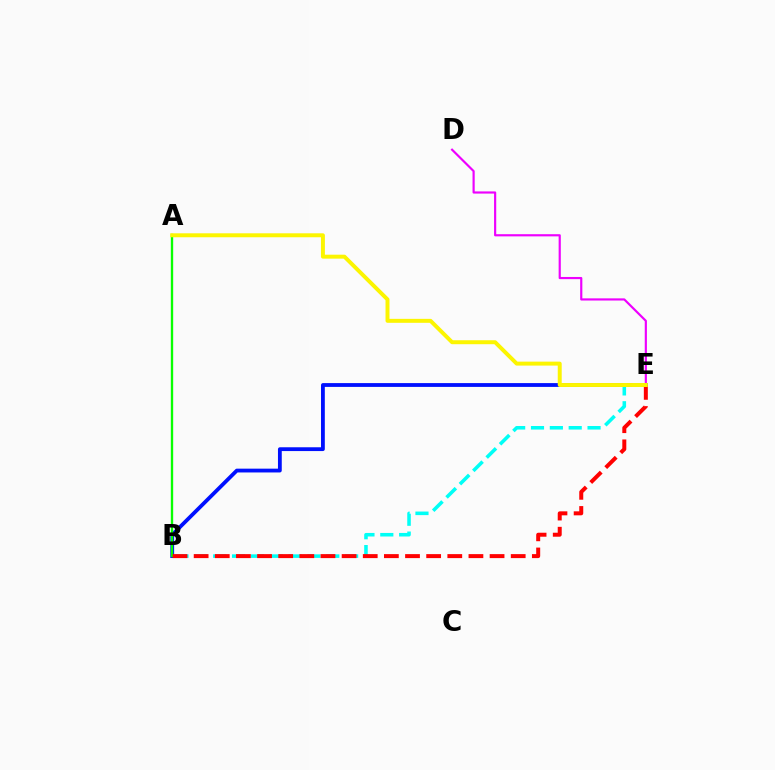{('B', 'E'): [{'color': '#0010ff', 'line_style': 'solid', 'thickness': 2.74}, {'color': '#00fff6', 'line_style': 'dashed', 'thickness': 2.56}, {'color': '#ff0000', 'line_style': 'dashed', 'thickness': 2.87}], ('A', 'B'): [{'color': '#08ff00', 'line_style': 'solid', 'thickness': 1.69}], ('D', 'E'): [{'color': '#ee00ff', 'line_style': 'solid', 'thickness': 1.56}], ('A', 'E'): [{'color': '#fcf500', 'line_style': 'solid', 'thickness': 2.85}]}